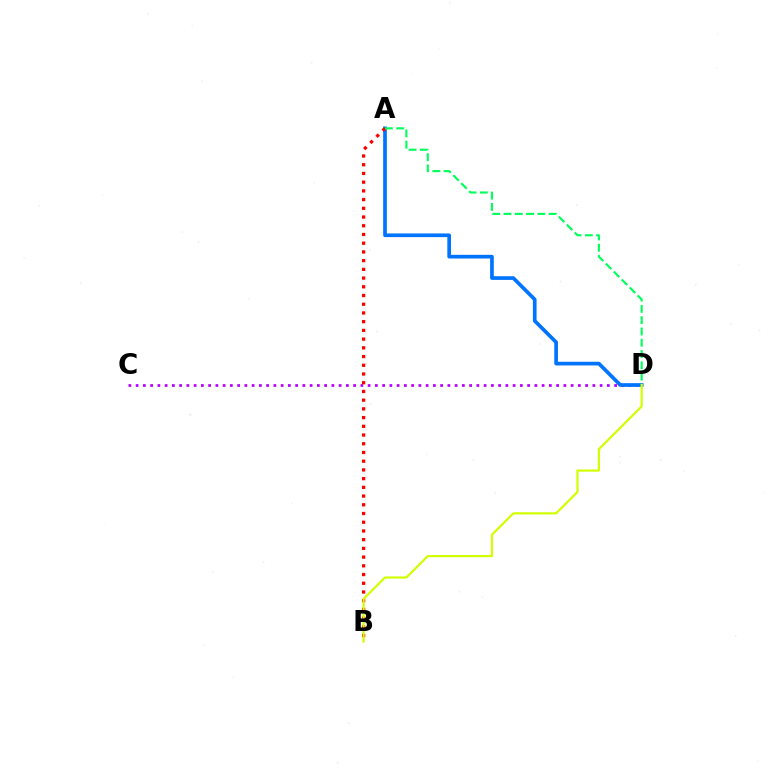{('C', 'D'): [{'color': '#b900ff', 'line_style': 'dotted', 'thickness': 1.97}], ('A', 'D'): [{'color': '#0074ff', 'line_style': 'solid', 'thickness': 2.65}, {'color': '#00ff5c', 'line_style': 'dashed', 'thickness': 1.53}], ('A', 'B'): [{'color': '#ff0000', 'line_style': 'dotted', 'thickness': 2.37}], ('B', 'D'): [{'color': '#d1ff00', 'line_style': 'solid', 'thickness': 1.58}]}